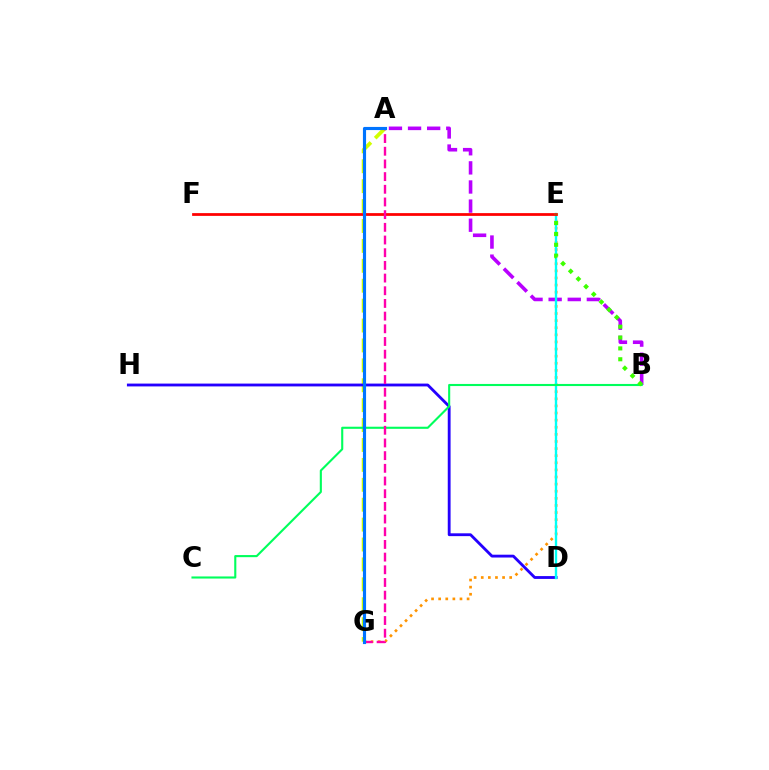{('E', 'G'): [{'color': '#ff9400', 'line_style': 'dotted', 'thickness': 1.93}], ('A', 'G'): [{'color': '#d1ff00', 'line_style': 'dashed', 'thickness': 2.7}, {'color': '#ff00ac', 'line_style': 'dashed', 'thickness': 1.72}, {'color': '#0074ff', 'line_style': 'solid', 'thickness': 2.26}], ('D', 'H'): [{'color': '#2500ff', 'line_style': 'solid', 'thickness': 2.04}], ('A', 'B'): [{'color': '#b900ff', 'line_style': 'dashed', 'thickness': 2.6}], ('D', 'E'): [{'color': '#00fff6', 'line_style': 'solid', 'thickness': 1.7}], ('E', 'F'): [{'color': '#ff0000', 'line_style': 'solid', 'thickness': 1.99}], ('B', 'C'): [{'color': '#00ff5c', 'line_style': 'solid', 'thickness': 1.52}], ('B', 'E'): [{'color': '#3dff00', 'line_style': 'dotted', 'thickness': 2.95}]}